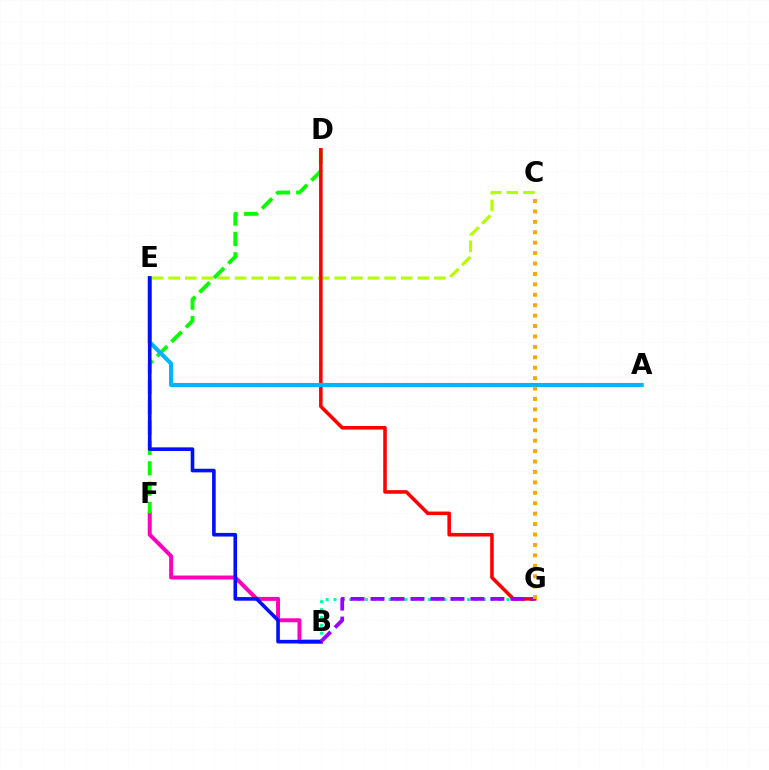{('B', 'G'): [{'color': '#00ff9d', 'line_style': 'dotted', 'thickness': 2.14}, {'color': '#9b00ff', 'line_style': 'dashed', 'thickness': 2.71}], ('B', 'F'): [{'color': '#ff00bd', 'line_style': 'solid', 'thickness': 2.86}], ('C', 'E'): [{'color': '#b3ff00', 'line_style': 'dashed', 'thickness': 2.26}], ('D', 'F'): [{'color': '#08ff00', 'line_style': 'dashed', 'thickness': 2.77}], ('D', 'G'): [{'color': '#ff0000', 'line_style': 'solid', 'thickness': 2.56}], ('A', 'E'): [{'color': '#00b5ff', 'line_style': 'solid', 'thickness': 2.97}], ('B', 'E'): [{'color': '#0010ff', 'line_style': 'solid', 'thickness': 2.6}], ('C', 'G'): [{'color': '#ffa500', 'line_style': 'dotted', 'thickness': 2.83}]}